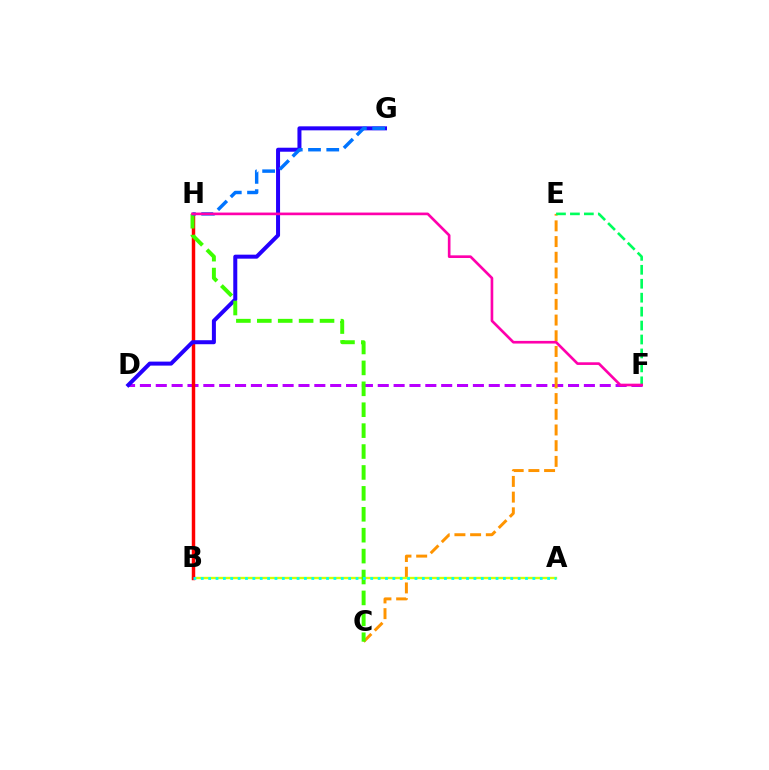{('D', 'F'): [{'color': '#b900ff', 'line_style': 'dashed', 'thickness': 2.15}], ('C', 'E'): [{'color': '#ff9400', 'line_style': 'dashed', 'thickness': 2.13}], ('A', 'B'): [{'color': '#d1ff00', 'line_style': 'solid', 'thickness': 1.7}, {'color': '#00fff6', 'line_style': 'dotted', 'thickness': 2.0}], ('B', 'H'): [{'color': '#ff0000', 'line_style': 'solid', 'thickness': 2.49}], ('E', 'F'): [{'color': '#00ff5c', 'line_style': 'dashed', 'thickness': 1.89}], ('D', 'G'): [{'color': '#2500ff', 'line_style': 'solid', 'thickness': 2.88}], ('C', 'H'): [{'color': '#3dff00', 'line_style': 'dashed', 'thickness': 2.84}], ('G', 'H'): [{'color': '#0074ff', 'line_style': 'dashed', 'thickness': 2.48}], ('F', 'H'): [{'color': '#ff00ac', 'line_style': 'solid', 'thickness': 1.91}]}